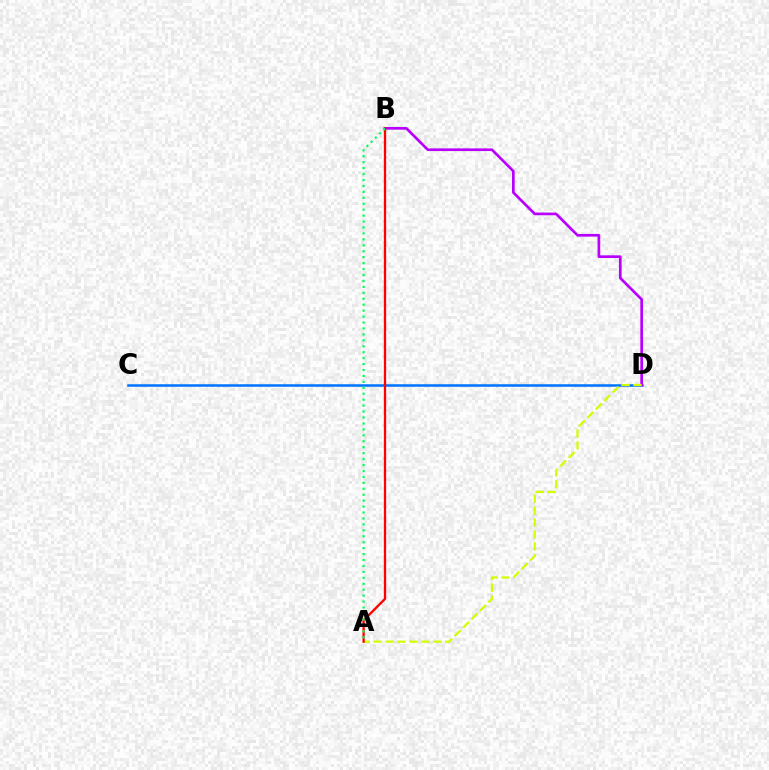{('C', 'D'): [{'color': '#0074ff', 'line_style': 'solid', 'thickness': 1.82}], ('B', 'D'): [{'color': '#b900ff', 'line_style': 'solid', 'thickness': 1.93}], ('A', 'D'): [{'color': '#d1ff00', 'line_style': 'dashed', 'thickness': 1.62}], ('A', 'B'): [{'color': '#ff0000', 'line_style': 'solid', 'thickness': 1.65}, {'color': '#00ff5c', 'line_style': 'dotted', 'thickness': 1.61}]}